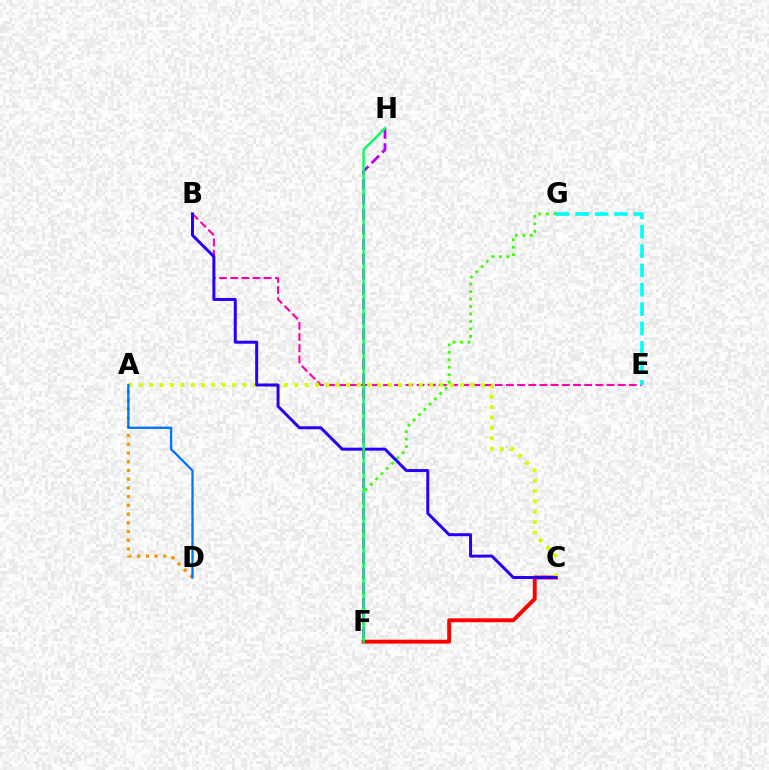{('B', 'E'): [{'color': '#ff00ac', 'line_style': 'dashed', 'thickness': 1.52}], ('C', 'F'): [{'color': '#ff0000', 'line_style': 'solid', 'thickness': 2.81}], ('A', 'C'): [{'color': '#d1ff00', 'line_style': 'dotted', 'thickness': 2.82}], ('E', 'G'): [{'color': '#00fff6', 'line_style': 'dashed', 'thickness': 2.63}], ('F', 'G'): [{'color': '#3dff00', 'line_style': 'dotted', 'thickness': 2.03}], ('B', 'C'): [{'color': '#2500ff', 'line_style': 'solid', 'thickness': 2.15}], ('A', 'D'): [{'color': '#ff9400', 'line_style': 'dotted', 'thickness': 2.37}, {'color': '#0074ff', 'line_style': 'solid', 'thickness': 1.65}], ('F', 'H'): [{'color': '#b900ff', 'line_style': 'dashed', 'thickness': 2.03}, {'color': '#00ff5c', 'line_style': 'solid', 'thickness': 1.71}]}